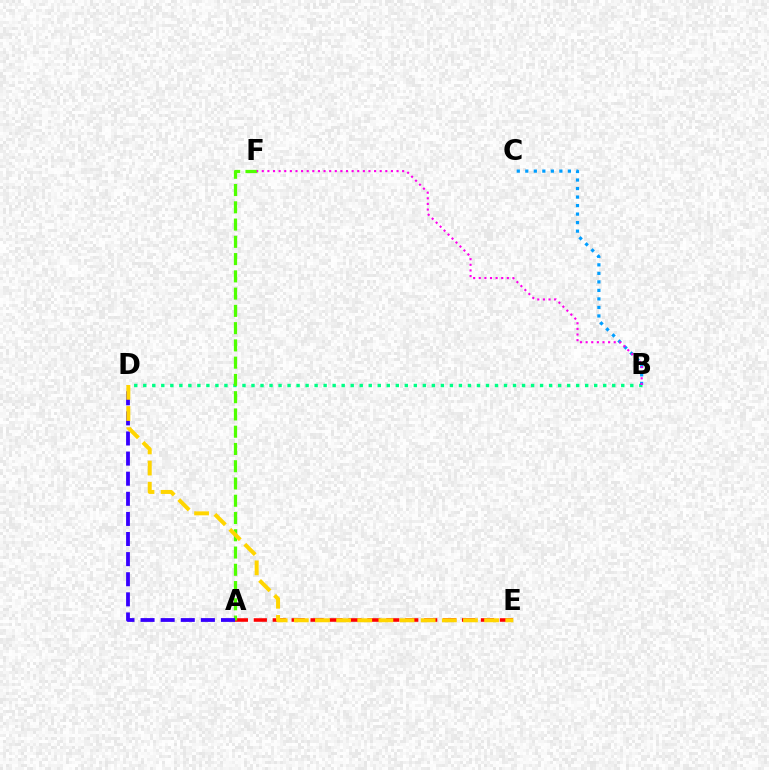{('B', 'D'): [{'color': '#00ff86', 'line_style': 'dotted', 'thickness': 2.45}], ('B', 'C'): [{'color': '#009eff', 'line_style': 'dotted', 'thickness': 2.31}], ('A', 'E'): [{'color': '#ff0000', 'line_style': 'dashed', 'thickness': 2.57}], ('A', 'F'): [{'color': '#4fff00', 'line_style': 'dashed', 'thickness': 2.34}], ('A', 'D'): [{'color': '#3700ff', 'line_style': 'dashed', 'thickness': 2.73}], ('D', 'E'): [{'color': '#ffd500', 'line_style': 'dashed', 'thickness': 2.87}], ('B', 'F'): [{'color': '#ff00ed', 'line_style': 'dotted', 'thickness': 1.53}]}